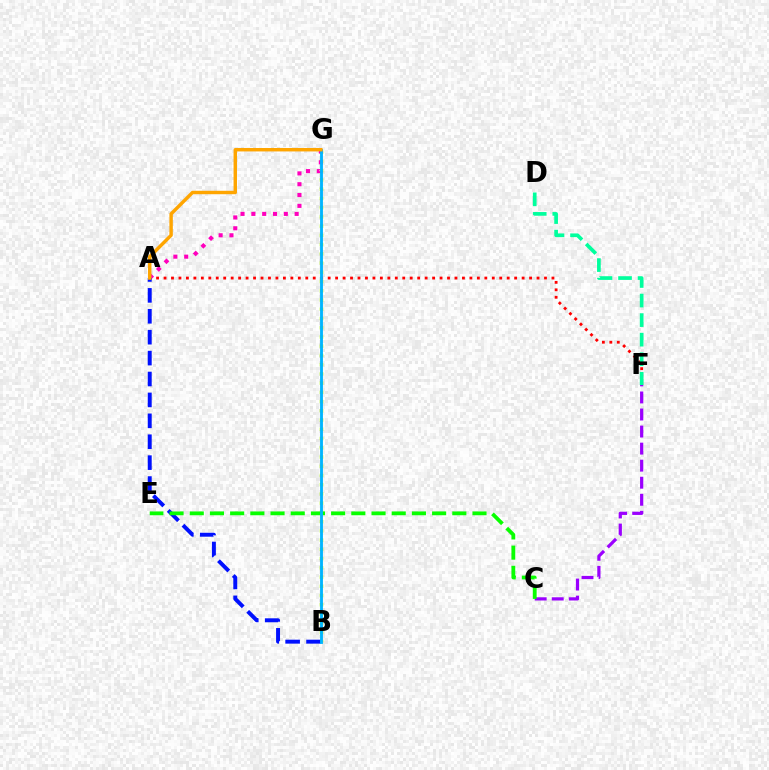{('B', 'G'): [{'color': '#b3ff00', 'line_style': 'dotted', 'thickness': 2.51}, {'color': '#00b5ff', 'line_style': 'solid', 'thickness': 2.05}], ('A', 'F'): [{'color': '#ff0000', 'line_style': 'dotted', 'thickness': 2.03}], ('A', 'G'): [{'color': '#ff00bd', 'line_style': 'dotted', 'thickness': 2.94}, {'color': '#ffa500', 'line_style': 'solid', 'thickness': 2.47}], ('C', 'F'): [{'color': '#9b00ff', 'line_style': 'dashed', 'thickness': 2.32}], ('A', 'B'): [{'color': '#0010ff', 'line_style': 'dashed', 'thickness': 2.84}], ('C', 'E'): [{'color': '#08ff00', 'line_style': 'dashed', 'thickness': 2.74}], ('D', 'F'): [{'color': '#00ff9d', 'line_style': 'dashed', 'thickness': 2.66}]}